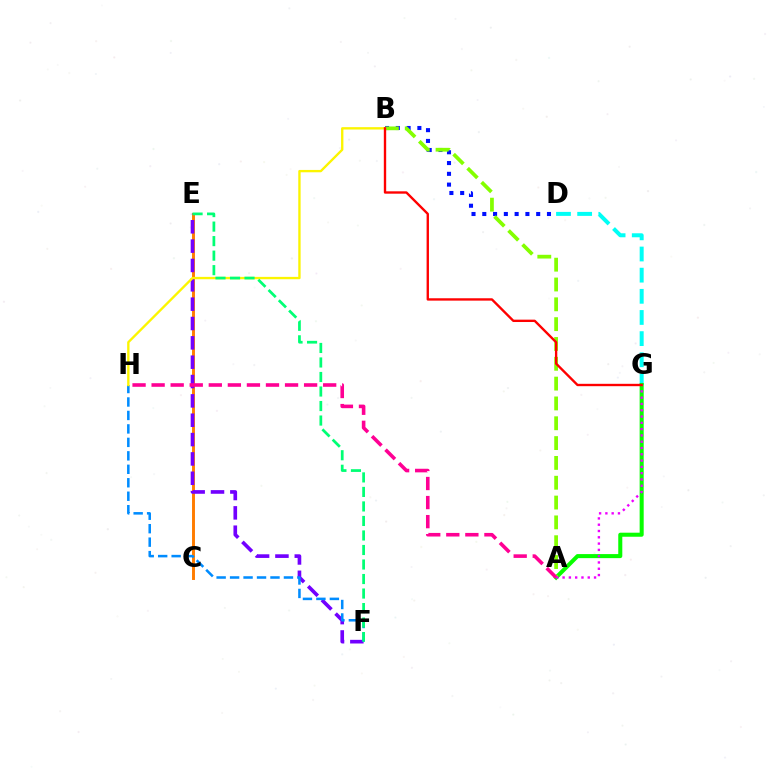{('C', 'E'): [{'color': '#ff7c00', 'line_style': 'solid', 'thickness': 2.12}], ('D', 'G'): [{'color': '#00fff6', 'line_style': 'dashed', 'thickness': 2.87}], ('A', 'G'): [{'color': '#08ff00', 'line_style': 'solid', 'thickness': 2.91}, {'color': '#ee00ff', 'line_style': 'dotted', 'thickness': 1.71}], ('B', 'D'): [{'color': '#0010ff', 'line_style': 'dotted', 'thickness': 2.93}], ('A', 'B'): [{'color': '#84ff00', 'line_style': 'dashed', 'thickness': 2.69}], ('E', 'F'): [{'color': '#7200ff', 'line_style': 'dashed', 'thickness': 2.63}, {'color': '#00ff74', 'line_style': 'dashed', 'thickness': 1.97}], ('F', 'H'): [{'color': '#008cff', 'line_style': 'dashed', 'thickness': 1.83}], ('B', 'H'): [{'color': '#fcf500', 'line_style': 'solid', 'thickness': 1.69}], ('A', 'H'): [{'color': '#ff0094', 'line_style': 'dashed', 'thickness': 2.59}], ('B', 'G'): [{'color': '#ff0000', 'line_style': 'solid', 'thickness': 1.7}]}